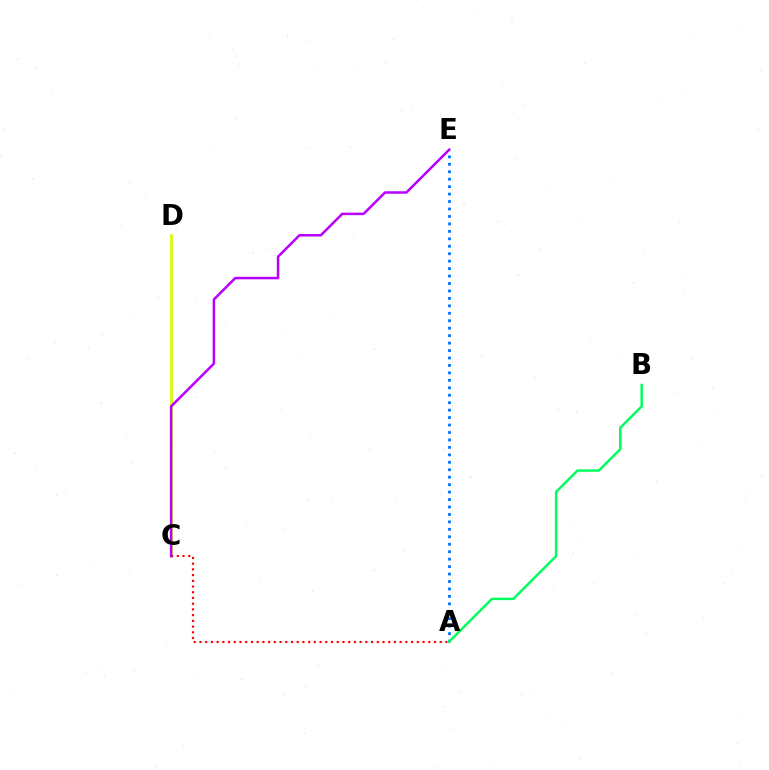{('C', 'D'): [{'color': '#d1ff00', 'line_style': 'solid', 'thickness': 1.93}], ('A', 'E'): [{'color': '#0074ff', 'line_style': 'dotted', 'thickness': 2.02}], ('A', 'C'): [{'color': '#ff0000', 'line_style': 'dotted', 'thickness': 1.55}], ('A', 'B'): [{'color': '#00ff5c', 'line_style': 'solid', 'thickness': 1.78}], ('C', 'E'): [{'color': '#b900ff', 'line_style': 'solid', 'thickness': 1.8}]}